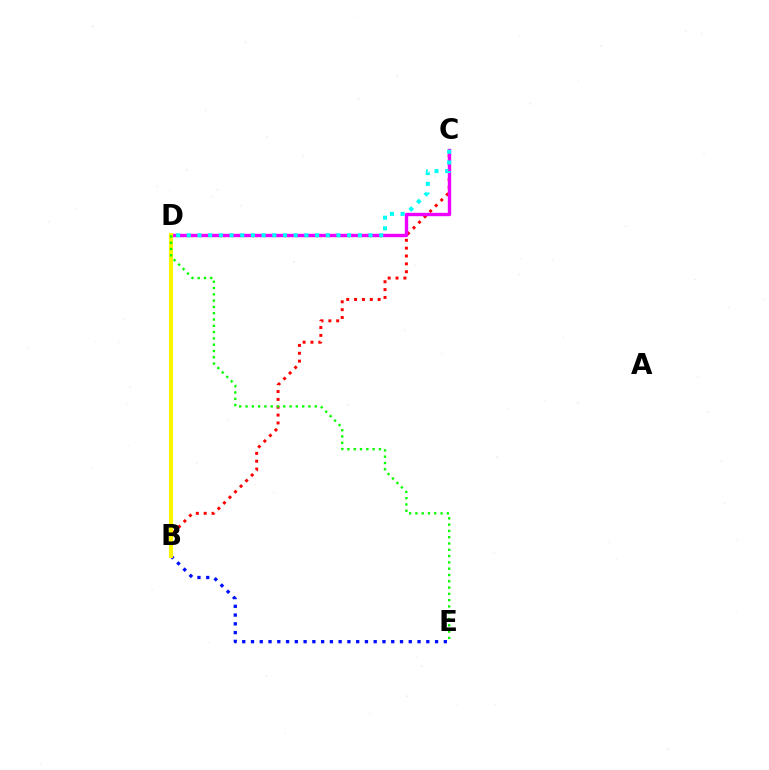{('B', 'C'): [{'color': '#ff0000', 'line_style': 'dotted', 'thickness': 2.13}], ('C', 'D'): [{'color': '#ee00ff', 'line_style': 'solid', 'thickness': 2.43}, {'color': '#00fff6', 'line_style': 'dotted', 'thickness': 2.9}], ('B', 'E'): [{'color': '#0010ff', 'line_style': 'dotted', 'thickness': 2.38}], ('B', 'D'): [{'color': '#fcf500', 'line_style': 'solid', 'thickness': 2.92}], ('D', 'E'): [{'color': '#08ff00', 'line_style': 'dotted', 'thickness': 1.71}]}